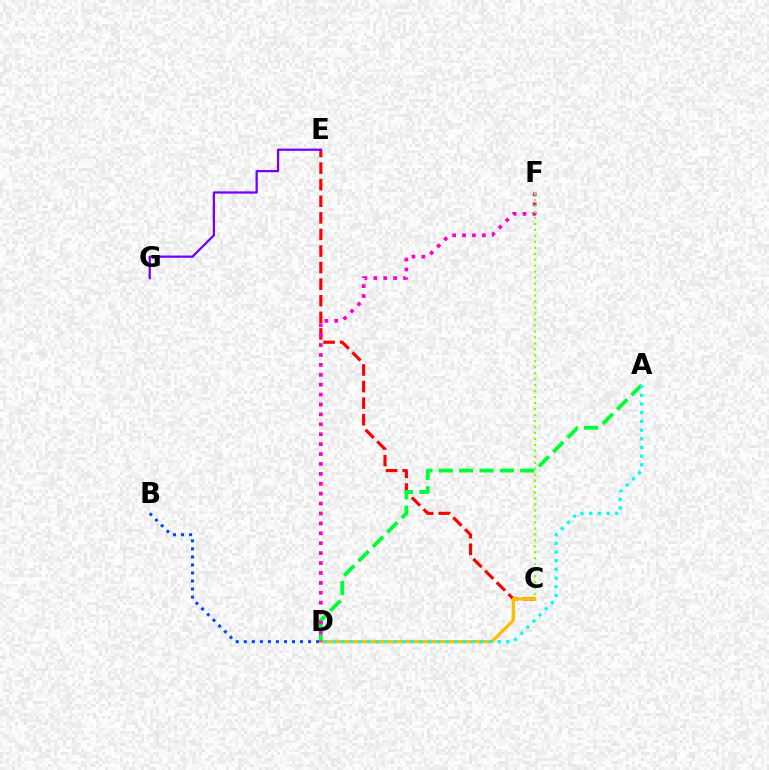{('C', 'E'): [{'color': '#ff0000', 'line_style': 'dashed', 'thickness': 2.25}], ('E', 'G'): [{'color': '#7200ff', 'line_style': 'solid', 'thickness': 1.62}], ('B', 'D'): [{'color': '#004bff', 'line_style': 'dotted', 'thickness': 2.18}], ('A', 'D'): [{'color': '#00ff39', 'line_style': 'dashed', 'thickness': 2.77}, {'color': '#00fff6', 'line_style': 'dotted', 'thickness': 2.36}], ('C', 'D'): [{'color': '#ffbd00', 'line_style': 'solid', 'thickness': 2.34}], ('D', 'F'): [{'color': '#ff00cf', 'line_style': 'dotted', 'thickness': 2.69}], ('C', 'F'): [{'color': '#84ff00', 'line_style': 'dotted', 'thickness': 1.62}]}